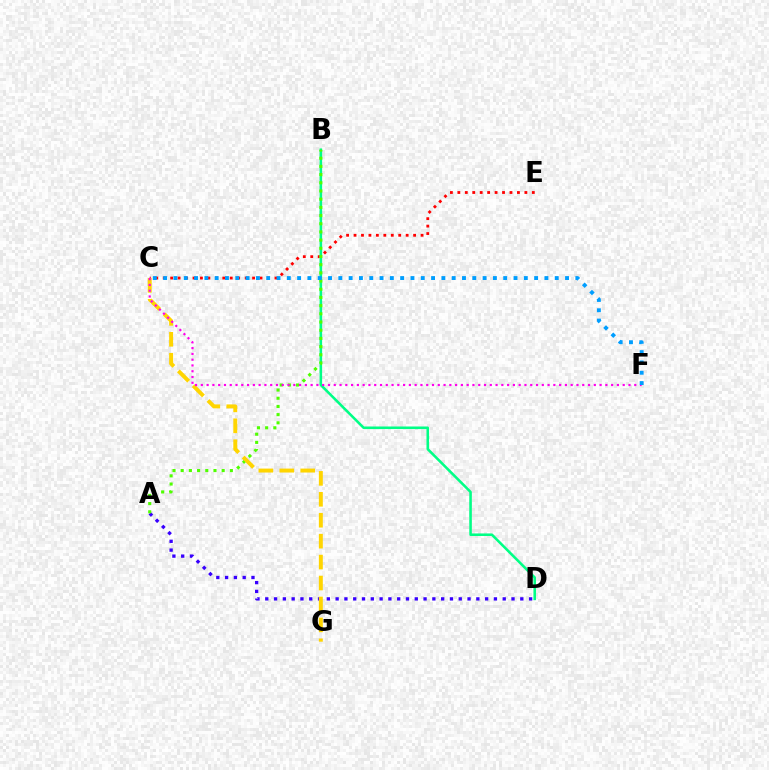{('A', 'D'): [{'color': '#3700ff', 'line_style': 'dotted', 'thickness': 2.39}], ('C', 'E'): [{'color': '#ff0000', 'line_style': 'dotted', 'thickness': 2.02}], ('B', 'D'): [{'color': '#00ff86', 'line_style': 'solid', 'thickness': 1.85}], ('A', 'B'): [{'color': '#4fff00', 'line_style': 'dotted', 'thickness': 2.23}], ('C', 'G'): [{'color': '#ffd500', 'line_style': 'dashed', 'thickness': 2.84}], ('C', 'F'): [{'color': '#ff00ed', 'line_style': 'dotted', 'thickness': 1.57}, {'color': '#009eff', 'line_style': 'dotted', 'thickness': 2.8}]}